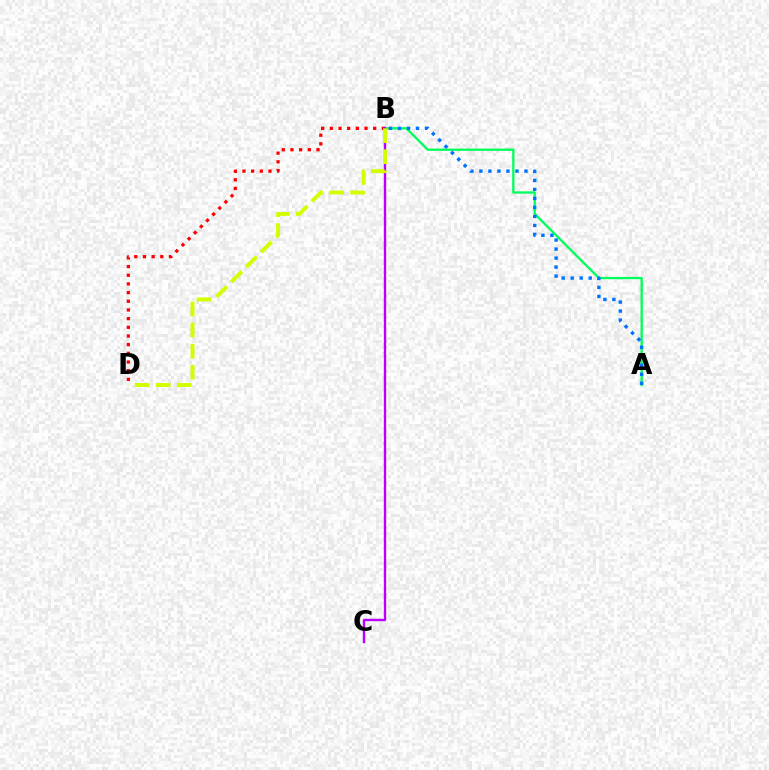{('A', 'B'): [{'color': '#00ff5c', 'line_style': 'solid', 'thickness': 1.67}, {'color': '#0074ff', 'line_style': 'dotted', 'thickness': 2.45}], ('B', 'D'): [{'color': '#ff0000', 'line_style': 'dotted', 'thickness': 2.36}, {'color': '#d1ff00', 'line_style': 'dashed', 'thickness': 2.86}], ('B', 'C'): [{'color': '#b900ff', 'line_style': 'solid', 'thickness': 1.71}]}